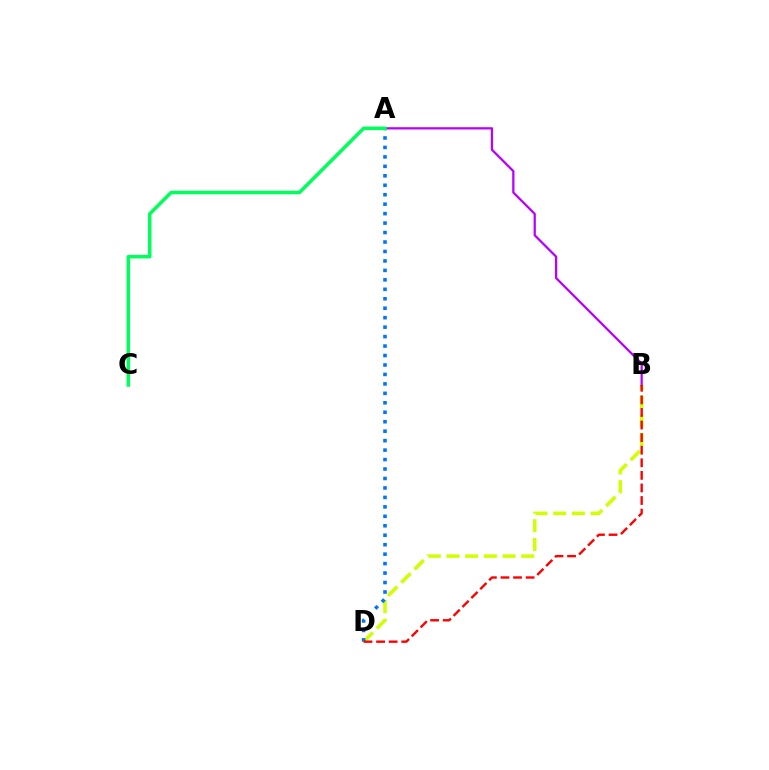{('B', 'D'): [{'color': '#d1ff00', 'line_style': 'dashed', 'thickness': 2.54}, {'color': '#ff0000', 'line_style': 'dashed', 'thickness': 1.71}], ('A', 'D'): [{'color': '#0074ff', 'line_style': 'dotted', 'thickness': 2.57}], ('A', 'B'): [{'color': '#b900ff', 'line_style': 'solid', 'thickness': 1.63}], ('A', 'C'): [{'color': '#00ff5c', 'line_style': 'solid', 'thickness': 2.54}]}